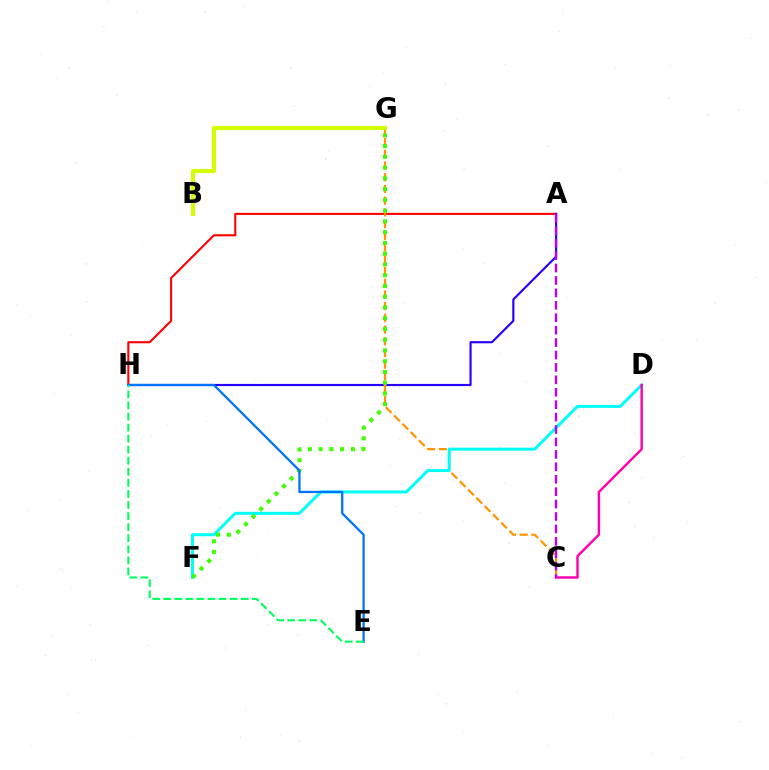{('A', 'H'): [{'color': '#ff0000', 'line_style': 'solid', 'thickness': 1.51}, {'color': '#2500ff', 'line_style': 'solid', 'thickness': 1.55}], ('C', 'G'): [{'color': '#ff9400', 'line_style': 'dashed', 'thickness': 1.59}], ('D', 'F'): [{'color': '#00fff6', 'line_style': 'solid', 'thickness': 2.16}], ('B', 'G'): [{'color': '#d1ff00', 'line_style': 'solid', 'thickness': 2.94}], ('C', 'D'): [{'color': '#ff00ac', 'line_style': 'solid', 'thickness': 1.74}], ('A', 'C'): [{'color': '#b900ff', 'line_style': 'dashed', 'thickness': 1.69}], ('F', 'G'): [{'color': '#3dff00', 'line_style': 'dotted', 'thickness': 2.92}], ('E', 'H'): [{'color': '#0074ff', 'line_style': 'solid', 'thickness': 1.65}, {'color': '#00ff5c', 'line_style': 'dashed', 'thickness': 1.5}]}